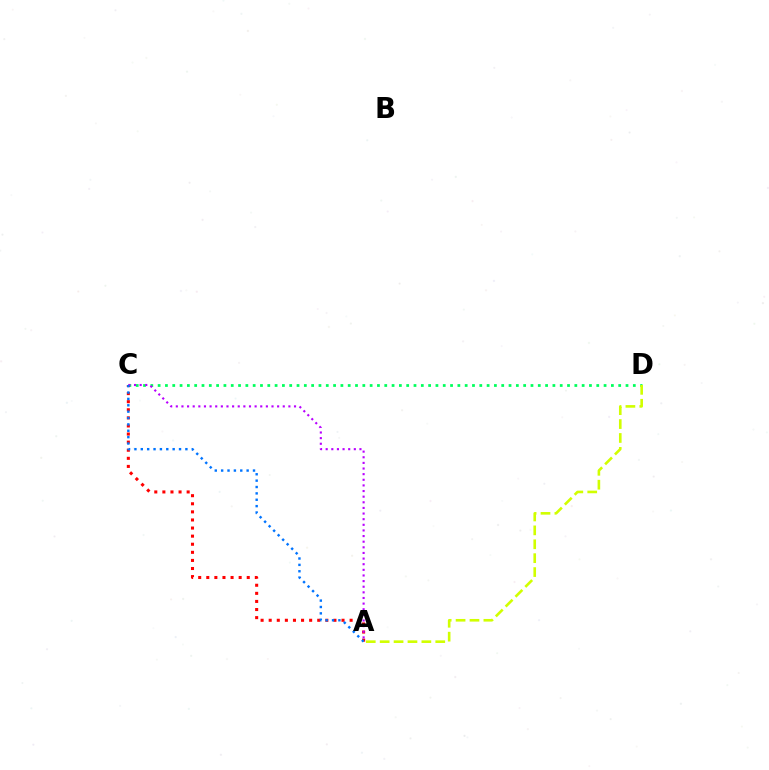{('C', 'D'): [{'color': '#00ff5c', 'line_style': 'dotted', 'thickness': 1.99}], ('A', 'C'): [{'color': '#ff0000', 'line_style': 'dotted', 'thickness': 2.2}, {'color': '#b900ff', 'line_style': 'dotted', 'thickness': 1.53}, {'color': '#0074ff', 'line_style': 'dotted', 'thickness': 1.73}], ('A', 'D'): [{'color': '#d1ff00', 'line_style': 'dashed', 'thickness': 1.89}]}